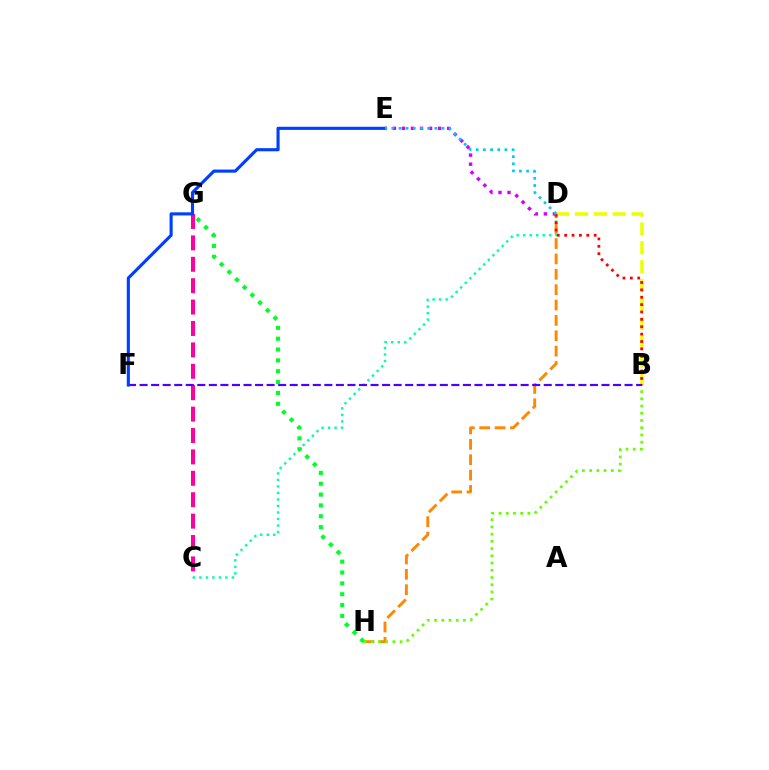{('C', 'D'): [{'color': '#00ffaf', 'line_style': 'dotted', 'thickness': 1.77}], ('D', 'H'): [{'color': '#ff8800', 'line_style': 'dashed', 'thickness': 2.09}], ('B', 'D'): [{'color': '#eeff00', 'line_style': 'dashed', 'thickness': 2.56}, {'color': '#ff0000', 'line_style': 'dotted', 'thickness': 2.01}], ('C', 'G'): [{'color': '#ff00a0', 'line_style': 'dashed', 'thickness': 2.91}], ('B', 'H'): [{'color': '#66ff00', 'line_style': 'dotted', 'thickness': 1.96}], ('D', 'E'): [{'color': '#d600ff', 'line_style': 'dotted', 'thickness': 2.46}, {'color': '#00c7ff', 'line_style': 'dotted', 'thickness': 1.95}], ('B', 'F'): [{'color': '#4f00ff', 'line_style': 'dashed', 'thickness': 1.57}], ('E', 'F'): [{'color': '#003fff', 'line_style': 'solid', 'thickness': 2.25}], ('G', 'H'): [{'color': '#00ff27', 'line_style': 'dotted', 'thickness': 2.95}]}